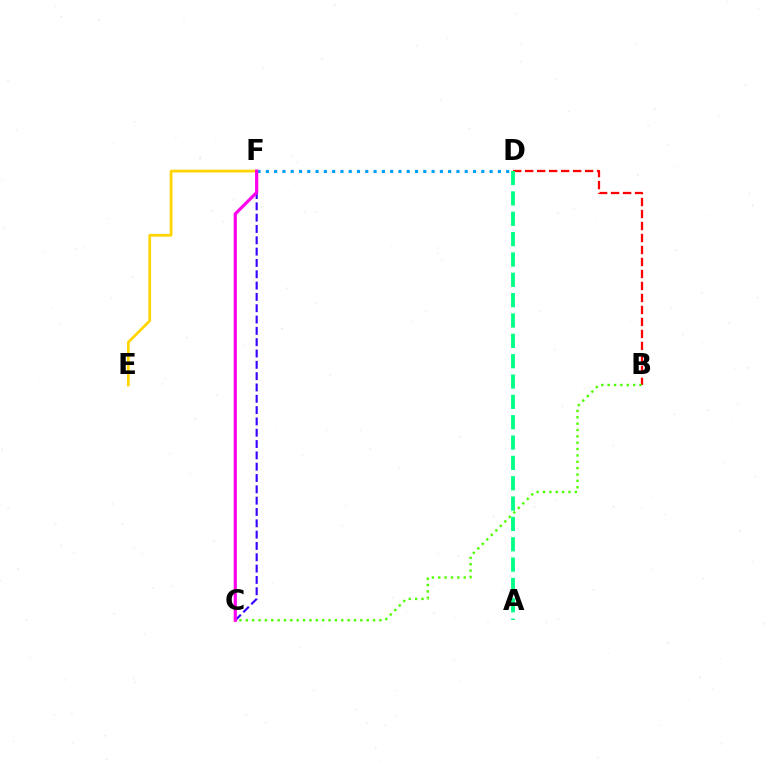{('E', 'F'): [{'color': '#ffd500', 'line_style': 'solid', 'thickness': 1.96}], ('D', 'F'): [{'color': '#009eff', 'line_style': 'dotted', 'thickness': 2.25}], ('B', 'D'): [{'color': '#ff0000', 'line_style': 'dashed', 'thickness': 1.63}], ('B', 'C'): [{'color': '#4fff00', 'line_style': 'dotted', 'thickness': 1.73}], ('A', 'D'): [{'color': '#00ff86', 'line_style': 'dashed', 'thickness': 2.76}], ('C', 'F'): [{'color': '#3700ff', 'line_style': 'dashed', 'thickness': 1.54}, {'color': '#ff00ed', 'line_style': 'solid', 'thickness': 2.28}]}